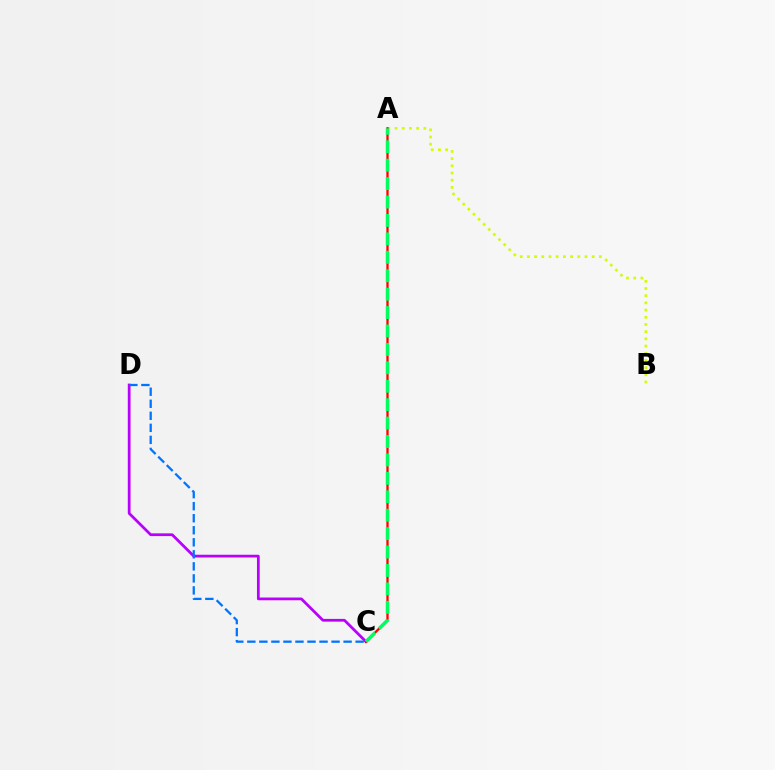{('A', 'B'): [{'color': '#d1ff00', 'line_style': 'dotted', 'thickness': 1.95}], ('C', 'D'): [{'color': '#b900ff', 'line_style': 'solid', 'thickness': 1.98}, {'color': '#0074ff', 'line_style': 'dashed', 'thickness': 1.63}], ('A', 'C'): [{'color': '#ff0000', 'line_style': 'solid', 'thickness': 1.66}, {'color': '#00ff5c', 'line_style': 'dashed', 'thickness': 2.5}]}